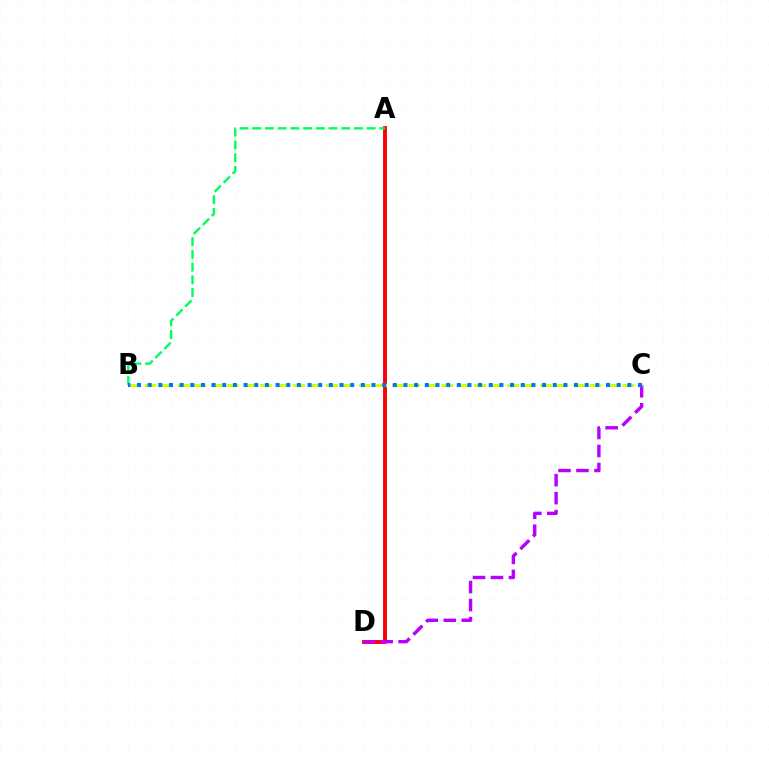{('A', 'D'): [{'color': '#ff0000', 'line_style': 'solid', 'thickness': 2.8}], ('C', 'D'): [{'color': '#b900ff', 'line_style': 'dashed', 'thickness': 2.44}], ('B', 'C'): [{'color': '#d1ff00', 'line_style': 'dashed', 'thickness': 2.24}, {'color': '#0074ff', 'line_style': 'dotted', 'thickness': 2.9}], ('A', 'B'): [{'color': '#00ff5c', 'line_style': 'dashed', 'thickness': 1.73}]}